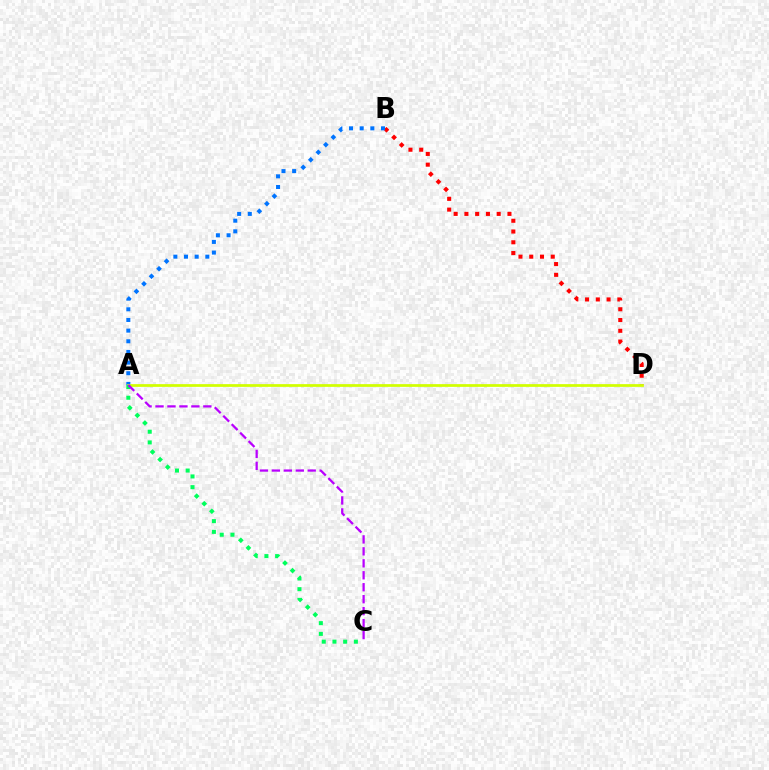{('B', 'D'): [{'color': '#ff0000', 'line_style': 'dotted', 'thickness': 2.92}], ('A', 'B'): [{'color': '#0074ff', 'line_style': 'dotted', 'thickness': 2.9}], ('A', 'D'): [{'color': '#d1ff00', 'line_style': 'solid', 'thickness': 1.97}], ('A', 'C'): [{'color': '#00ff5c', 'line_style': 'dotted', 'thickness': 2.91}, {'color': '#b900ff', 'line_style': 'dashed', 'thickness': 1.62}]}